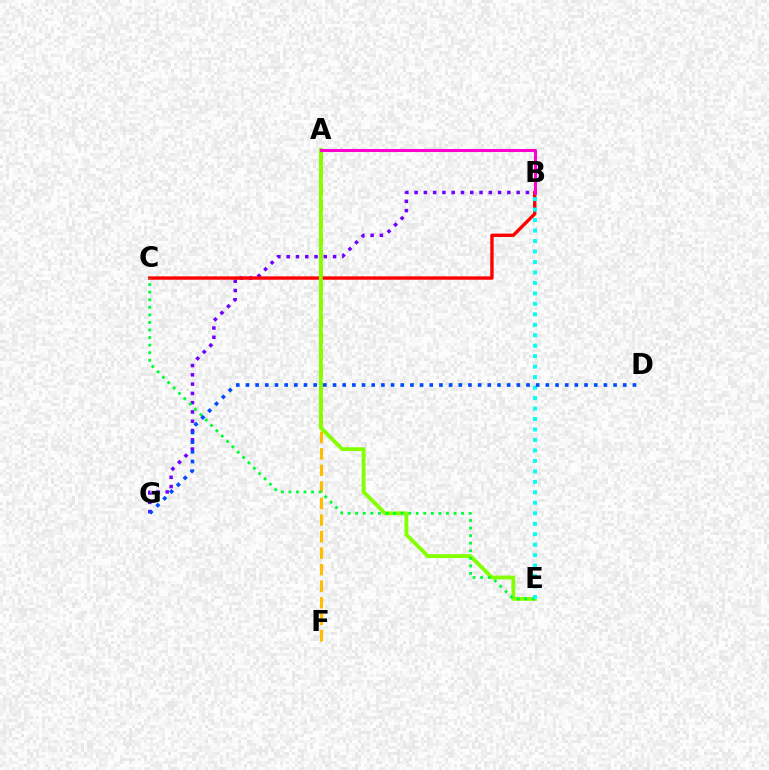{('B', 'G'): [{'color': '#7200ff', 'line_style': 'dotted', 'thickness': 2.52}], ('A', 'F'): [{'color': '#ffbd00', 'line_style': 'dashed', 'thickness': 2.25}], ('B', 'C'): [{'color': '#ff0000', 'line_style': 'solid', 'thickness': 2.44}], ('A', 'E'): [{'color': '#84ff00', 'line_style': 'solid', 'thickness': 2.75}], ('C', 'E'): [{'color': '#00ff39', 'line_style': 'dotted', 'thickness': 2.06}], ('B', 'E'): [{'color': '#00fff6', 'line_style': 'dotted', 'thickness': 2.84}], ('D', 'G'): [{'color': '#004bff', 'line_style': 'dotted', 'thickness': 2.63}], ('A', 'B'): [{'color': '#ff00cf', 'line_style': 'solid', 'thickness': 2.21}]}